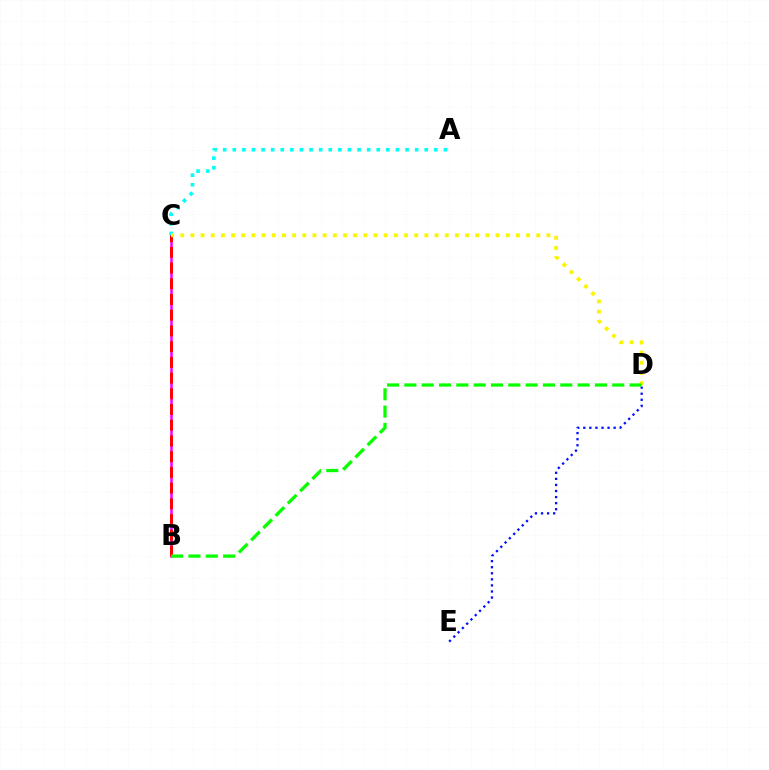{('B', 'C'): [{'color': '#ee00ff', 'line_style': 'solid', 'thickness': 1.8}, {'color': '#ff0000', 'line_style': 'dashed', 'thickness': 2.14}], ('A', 'C'): [{'color': '#00fff6', 'line_style': 'dotted', 'thickness': 2.61}], ('D', 'E'): [{'color': '#0010ff', 'line_style': 'dotted', 'thickness': 1.65}], ('C', 'D'): [{'color': '#fcf500', 'line_style': 'dotted', 'thickness': 2.76}], ('B', 'D'): [{'color': '#08ff00', 'line_style': 'dashed', 'thickness': 2.35}]}